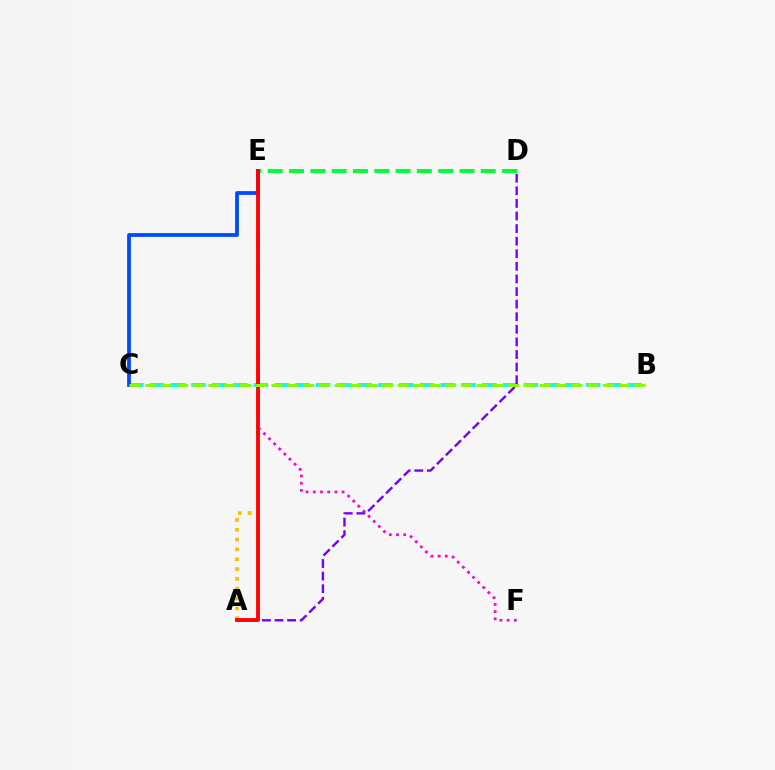{('D', 'E'): [{'color': '#00ff39', 'line_style': 'dashed', 'thickness': 2.89}], ('B', 'C'): [{'color': '#00fff6', 'line_style': 'dashed', 'thickness': 2.82}, {'color': '#84ff00', 'line_style': 'dashed', 'thickness': 2.14}], ('E', 'F'): [{'color': '#ff00cf', 'line_style': 'dotted', 'thickness': 1.96}], ('A', 'E'): [{'color': '#ffbd00', 'line_style': 'dotted', 'thickness': 2.67}, {'color': '#ff0000', 'line_style': 'solid', 'thickness': 2.75}], ('C', 'E'): [{'color': '#004bff', 'line_style': 'solid', 'thickness': 2.71}], ('A', 'D'): [{'color': '#7200ff', 'line_style': 'dashed', 'thickness': 1.71}]}